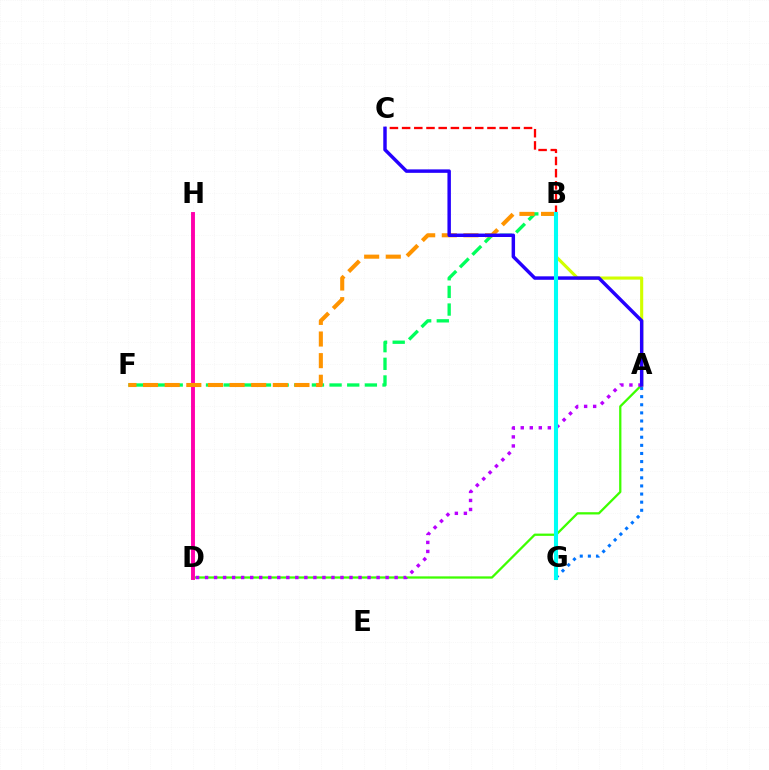{('A', 'D'): [{'color': '#3dff00', 'line_style': 'solid', 'thickness': 1.64}, {'color': '#b900ff', 'line_style': 'dotted', 'thickness': 2.45}], ('B', 'F'): [{'color': '#00ff5c', 'line_style': 'dashed', 'thickness': 2.4}, {'color': '#ff9400', 'line_style': 'dashed', 'thickness': 2.94}], ('A', 'B'): [{'color': '#d1ff00', 'line_style': 'solid', 'thickness': 2.24}], ('A', 'G'): [{'color': '#0074ff', 'line_style': 'dotted', 'thickness': 2.21}], ('D', 'H'): [{'color': '#ff00ac', 'line_style': 'solid', 'thickness': 2.81}], ('B', 'C'): [{'color': '#ff0000', 'line_style': 'dashed', 'thickness': 1.66}], ('A', 'C'): [{'color': '#2500ff', 'line_style': 'solid', 'thickness': 2.49}], ('B', 'G'): [{'color': '#00fff6', 'line_style': 'solid', 'thickness': 2.93}]}